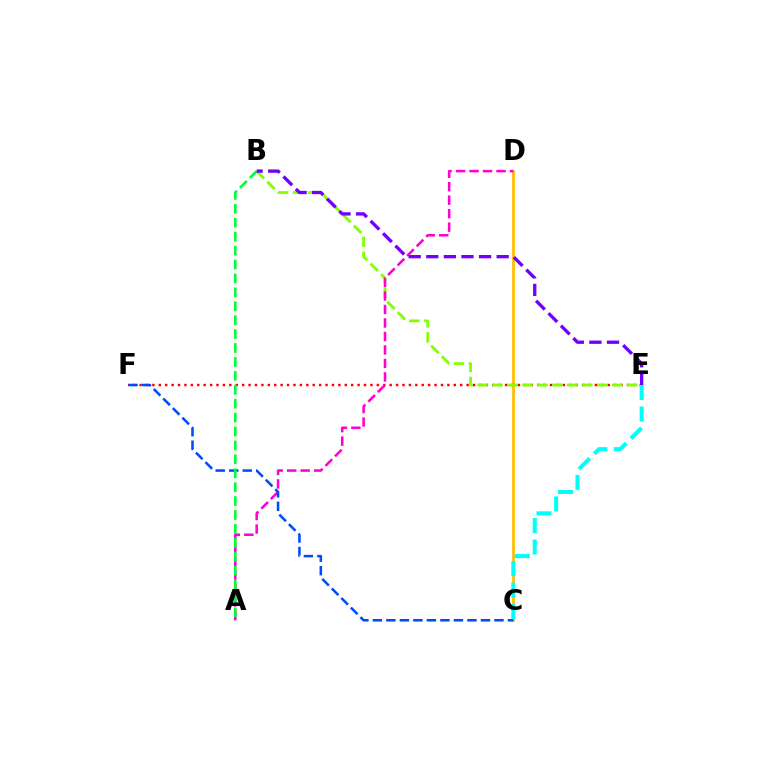{('C', 'D'): [{'color': '#ffbd00', 'line_style': 'solid', 'thickness': 1.97}], ('E', 'F'): [{'color': '#ff0000', 'line_style': 'dotted', 'thickness': 1.74}], ('B', 'E'): [{'color': '#84ff00', 'line_style': 'dashed', 'thickness': 2.03}, {'color': '#7200ff', 'line_style': 'dashed', 'thickness': 2.39}], ('A', 'D'): [{'color': '#ff00cf', 'line_style': 'dashed', 'thickness': 1.83}], ('C', 'F'): [{'color': '#004bff', 'line_style': 'dashed', 'thickness': 1.84}], ('C', 'E'): [{'color': '#00fff6', 'line_style': 'dashed', 'thickness': 2.92}], ('A', 'B'): [{'color': '#00ff39', 'line_style': 'dashed', 'thickness': 1.89}]}